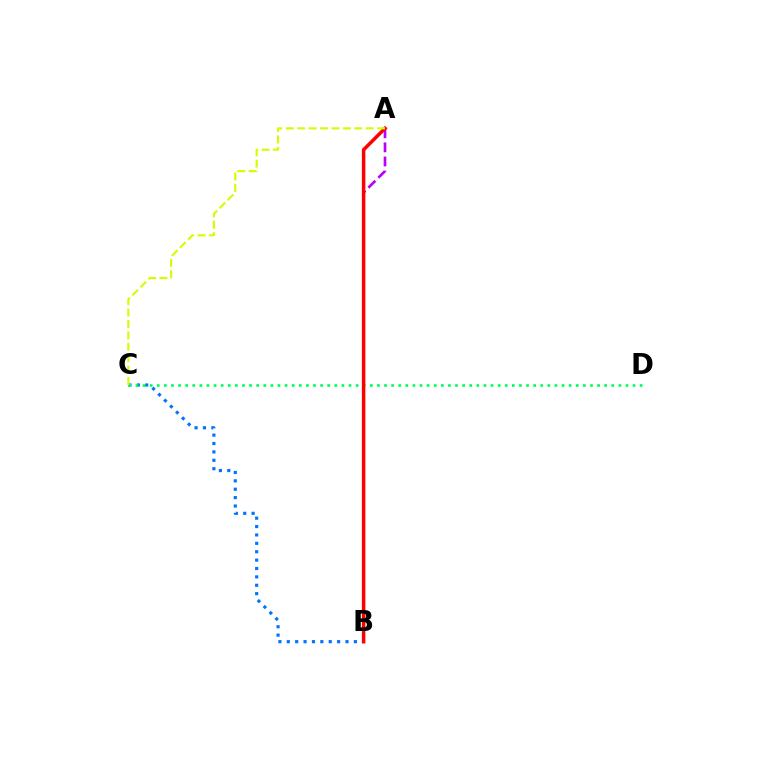{('A', 'B'): [{'color': '#b900ff', 'line_style': 'dashed', 'thickness': 1.92}, {'color': '#ff0000', 'line_style': 'solid', 'thickness': 2.52}], ('B', 'C'): [{'color': '#0074ff', 'line_style': 'dotted', 'thickness': 2.28}], ('C', 'D'): [{'color': '#00ff5c', 'line_style': 'dotted', 'thickness': 1.93}], ('A', 'C'): [{'color': '#d1ff00', 'line_style': 'dashed', 'thickness': 1.55}]}